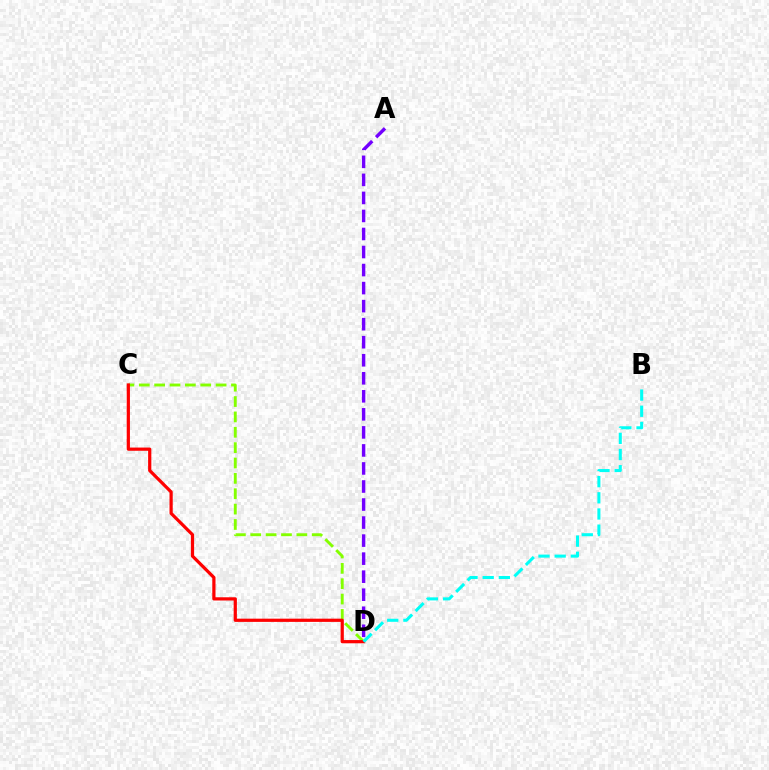{('A', 'D'): [{'color': '#7200ff', 'line_style': 'dashed', 'thickness': 2.45}], ('C', 'D'): [{'color': '#84ff00', 'line_style': 'dashed', 'thickness': 2.09}, {'color': '#ff0000', 'line_style': 'solid', 'thickness': 2.32}], ('B', 'D'): [{'color': '#00fff6', 'line_style': 'dashed', 'thickness': 2.2}]}